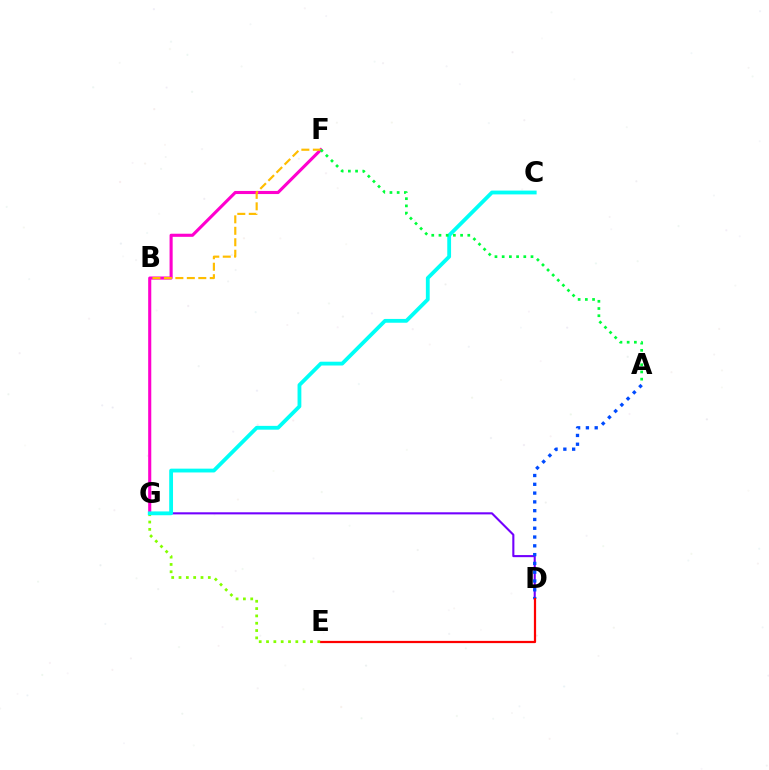{('D', 'G'): [{'color': '#7200ff', 'line_style': 'solid', 'thickness': 1.51}], ('F', 'G'): [{'color': '#ff00cf', 'line_style': 'solid', 'thickness': 2.23}], ('A', 'D'): [{'color': '#004bff', 'line_style': 'dotted', 'thickness': 2.39}], ('B', 'F'): [{'color': '#ffbd00', 'line_style': 'dashed', 'thickness': 1.56}], ('D', 'E'): [{'color': '#ff0000', 'line_style': 'solid', 'thickness': 1.61}], ('E', 'G'): [{'color': '#84ff00', 'line_style': 'dotted', 'thickness': 1.99}], ('C', 'G'): [{'color': '#00fff6', 'line_style': 'solid', 'thickness': 2.74}], ('A', 'F'): [{'color': '#00ff39', 'line_style': 'dotted', 'thickness': 1.96}]}